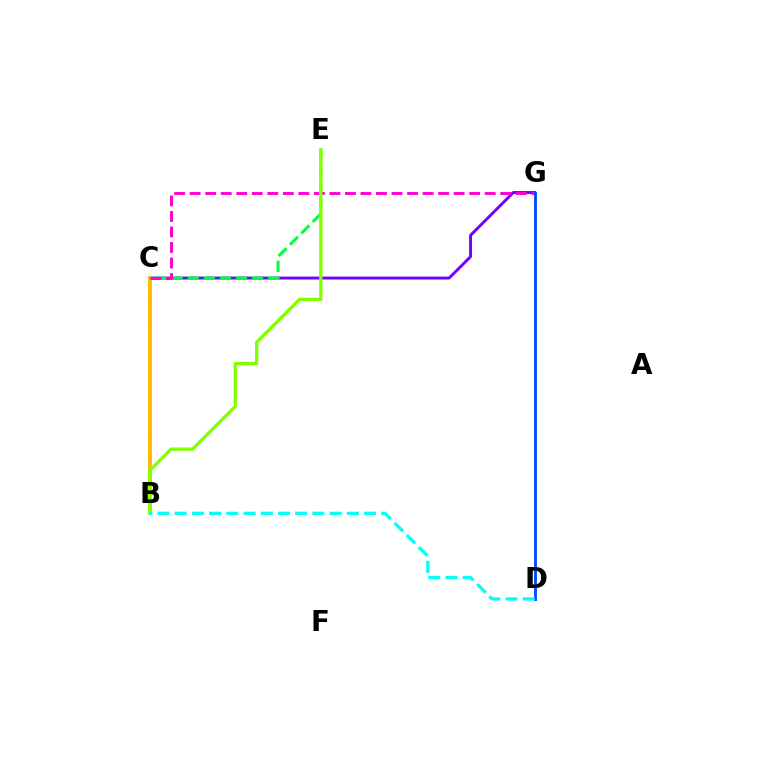{('B', 'C'): [{'color': '#ff0000', 'line_style': 'dotted', 'thickness': 1.61}, {'color': '#ffbd00', 'line_style': 'solid', 'thickness': 2.82}], ('C', 'G'): [{'color': '#7200ff', 'line_style': 'solid', 'thickness': 2.1}, {'color': '#ff00cf', 'line_style': 'dashed', 'thickness': 2.11}], ('C', 'E'): [{'color': '#00ff39', 'line_style': 'dashed', 'thickness': 2.19}], ('B', 'E'): [{'color': '#84ff00', 'line_style': 'solid', 'thickness': 2.39}], ('D', 'G'): [{'color': '#004bff', 'line_style': 'solid', 'thickness': 2.06}], ('B', 'D'): [{'color': '#00fff6', 'line_style': 'dashed', 'thickness': 2.34}]}